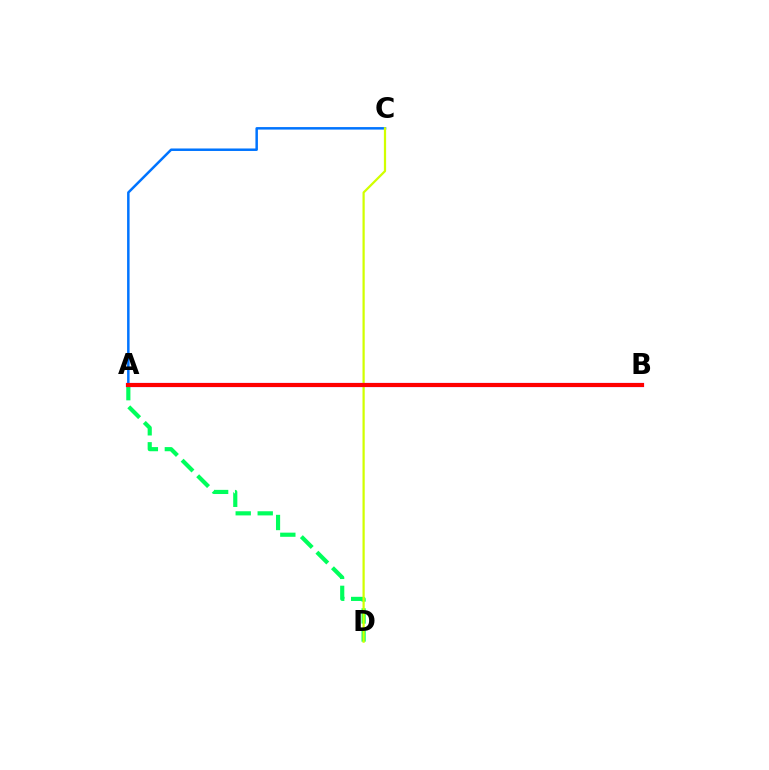{('A', 'C'): [{'color': '#0074ff', 'line_style': 'solid', 'thickness': 1.79}], ('A', 'D'): [{'color': '#00ff5c', 'line_style': 'dashed', 'thickness': 2.99}], ('C', 'D'): [{'color': '#d1ff00', 'line_style': 'solid', 'thickness': 1.61}], ('A', 'B'): [{'color': '#b900ff', 'line_style': 'solid', 'thickness': 3.0}, {'color': '#ff0000', 'line_style': 'solid', 'thickness': 2.93}]}